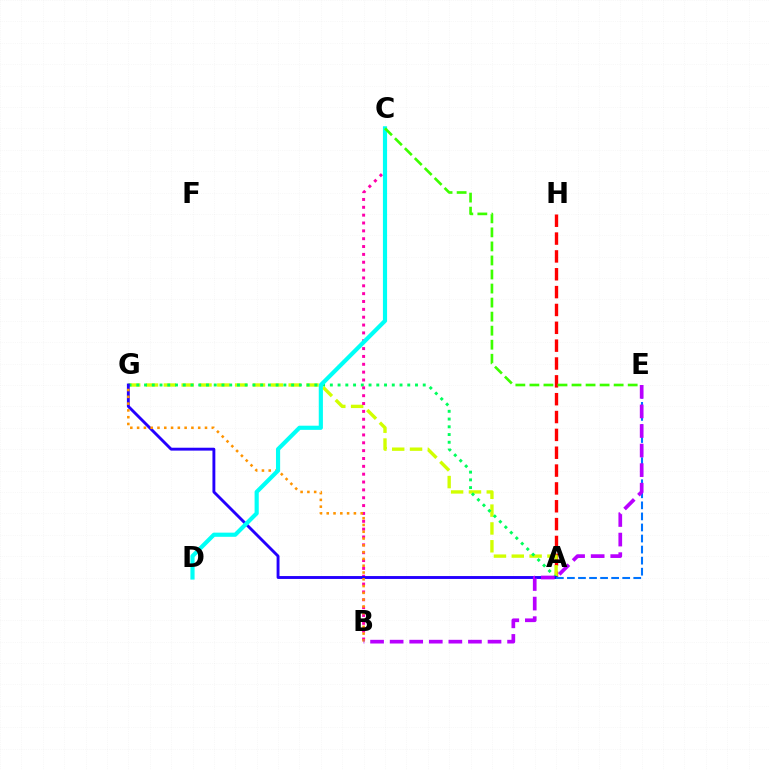{('A', 'H'): [{'color': '#ff0000', 'line_style': 'dashed', 'thickness': 2.42}], ('A', 'G'): [{'color': '#d1ff00', 'line_style': 'dashed', 'thickness': 2.42}, {'color': '#00ff5c', 'line_style': 'dotted', 'thickness': 2.1}, {'color': '#2500ff', 'line_style': 'solid', 'thickness': 2.08}], ('B', 'C'): [{'color': '#ff00ac', 'line_style': 'dotted', 'thickness': 2.13}], ('B', 'G'): [{'color': '#ff9400', 'line_style': 'dotted', 'thickness': 1.84}], ('C', 'D'): [{'color': '#00fff6', 'line_style': 'solid', 'thickness': 2.99}], ('C', 'E'): [{'color': '#3dff00', 'line_style': 'dashed', 'thickness': 1.91}], ('A', 'E'): [{'color': '#0074ff', 'line_style': 'dashed', 'thickness': 1.5}], ('B', 'E'): [{'color': '#b900ff', 'line_style': 'dashed', 'thickness': 2.66}]}